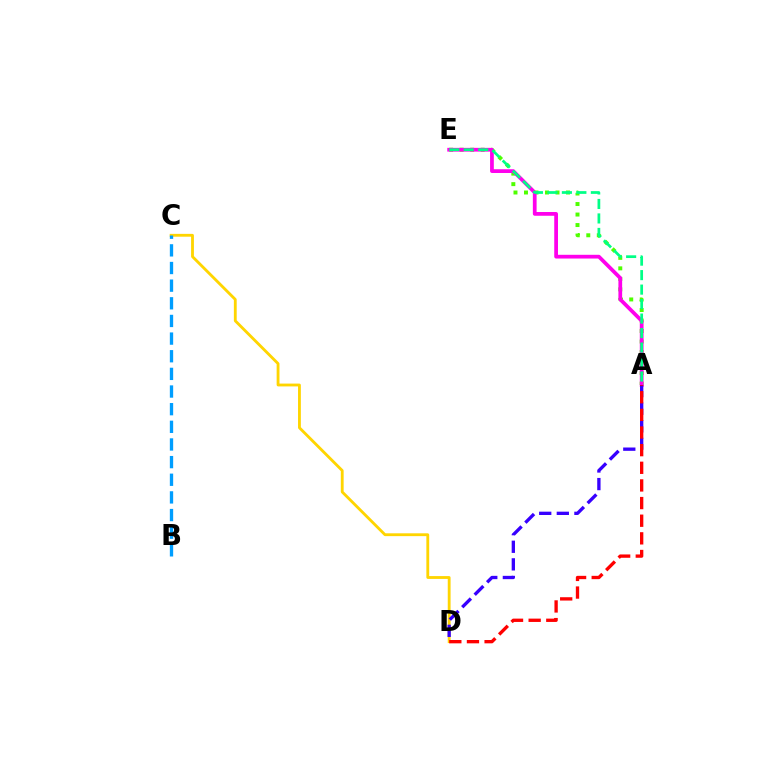{('A', 'E'): [{'color': '#4fff00', 'line_style': 'dotted', 'thickness': 2.86}, {'color': '#ff00ed', 'line_style': 'solid', 'thickness': 2.69}, {'color': '#00ff86', 'line_style': 'dashed', 'thickness': 1.97}], ('C', 'D'): [{'color': '#ffd500', 'line_style': 'solid', 'thickness': 2.04}], ('A', 'D'): [{'color': '#3700ff', 'line_style': 'dashed', 'thickness': 2.39}, {'color': '#ff0000', 'line_style': 'dashed', 'thickness': 2.4}], ('B', 'C'): [{'color': '#009eff', 'line_style': 'dashed', 'thickness': 2.4}]}